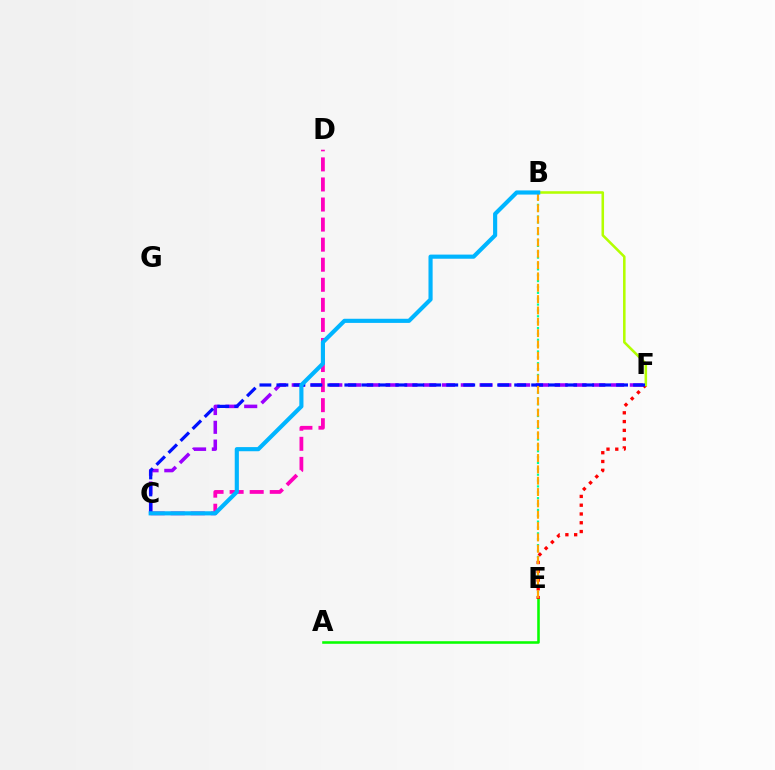{('B', 'E'): [{'color': '#00ff9d', 'line_style': 'dotted', 'thickness': 1.59}, {'color': '#ffa500', 'line_style': 'dashed', 'thickness': 1.54}], ('A', 'E'): [{'color': '#08ff00', 'line_style': 'solid', 'thickness': 1.85}], ('E', 'F'): [{'color': '#ff0000', 'line_style': 'dotted', 'thickness': 2.38}], ('C', 'F'): [{'color': '#9b00ff', 'line_style': 'dashed', 'thickness': 2.55}, {'color': '#0010ff', 'line_style': 'dashed', 'thickness': 2.31}], ('B', 'F'): [{'color': '#b3ff00', 'line_style': 'solid', 'thickness': 1.83}], ('C', 'D'): [{'color': '#ff00bd', 'line_style': 'dashed', 'thickness': 2.73}], ('B', 'C'): [{'color': '#00b5ff', 'line_style': 'solid', 'thickness': 2.98}]}